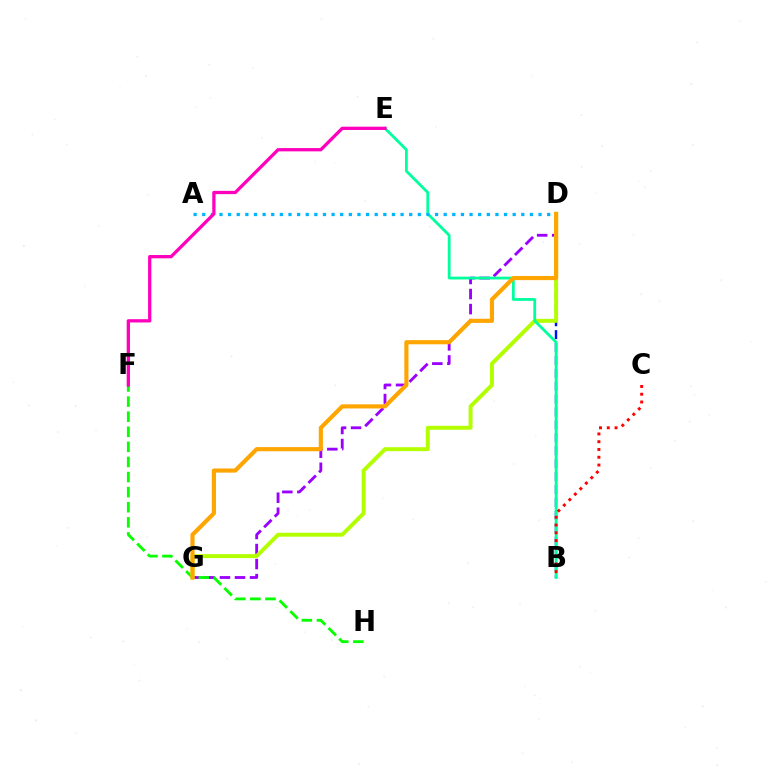{('B', 'D'): [{'color': '#0010ff', 'line_style': 'dashed', 'thickness': 1.75}], ('D', 'G'): [{'color': '#9b00ff', 'line_style': 'dashed', 'thickness': 2.04}, {'color': '#b3ff00', 'line_style': 'solid', 'thickness': 2.84}, {'color': '#ffa500', 'line_style': 'solid', 'thickness': 2.98}], ('F', 'H'): [{'color': '#08ff00', 'line_style': 'dashed', 'thickness': 2.05}], ('B', 'E'): [{'color': '#00ff9d', 'line_style': 'solid', 'thickness': 2.01}], ('A', 'D'): [{'color': '#00b5ff', 'line_style': 'dotted', 'thickness': 2.34}], ('B', 'C'): [{'color': '#ff0000', 'line_style': 'dotted', 'thickness': 2.11}], ('E', 'F'): [{'color': '#ff00bd', 'line_style': 'solid', 'thickness': 2.36}]}